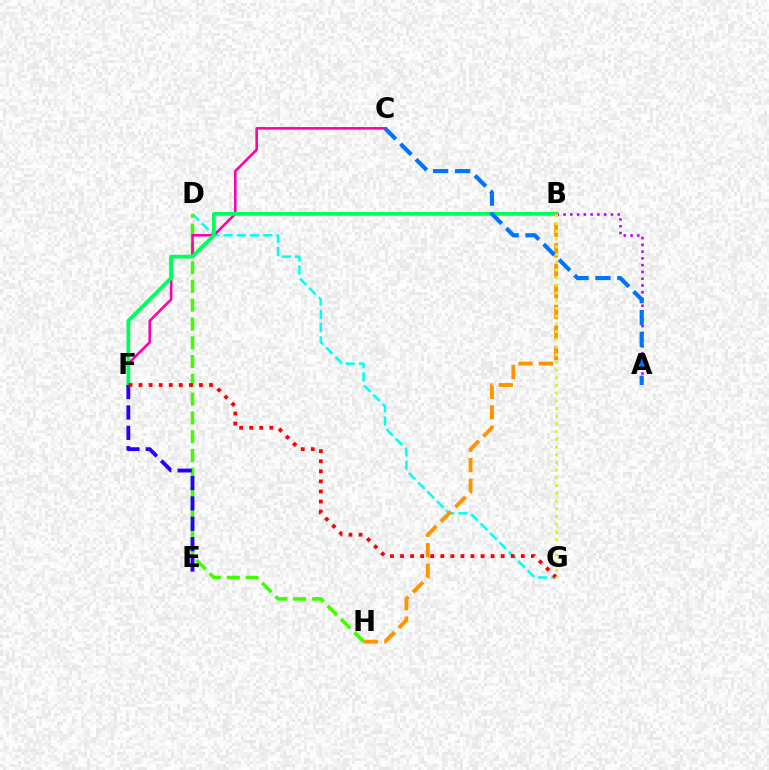{('D', 'G'): [{'color': '#00fff6', 'line_style': 'dashed', 'thickness': 1.8}], ('D', 'H'): [{'color': '#3dff00', 'line_style': 'dashed', 'thickness': 2.55}], ('A', 'B'): [{'color': '#b900ff', 'line_style': 'dotted', 'thickness': 1.84}], ('C', 'F'): [{'color': '#ff00ac', 'line_style': 'solid', 'thickness': 1.85}], ('B', 'F'): [{'color': '#00ff5c', 'line_style': 'solid', 'thickness': 2.72}], ('E', 'F'): [{'color': '#2500ff', 'line_style': 'dashed', 'thickness': 2.77}], ('B', 'H'): [{'color': '#ff9400', 'line_style': 'dashed', 'thickness': 2.79}], ('A', 'C'): [{'color': '#0074ff', 'line_style': 'dashed', 'thickness': 2.98}], ('F', 'G'): [{'color': '#ff0000', 'line_style': 'dotted', 'thickness': 2.73}], ('B', 'G'): [{'color': '#d1ff00', 'line_style': 'dotted', 'thickness': 2.09}]}